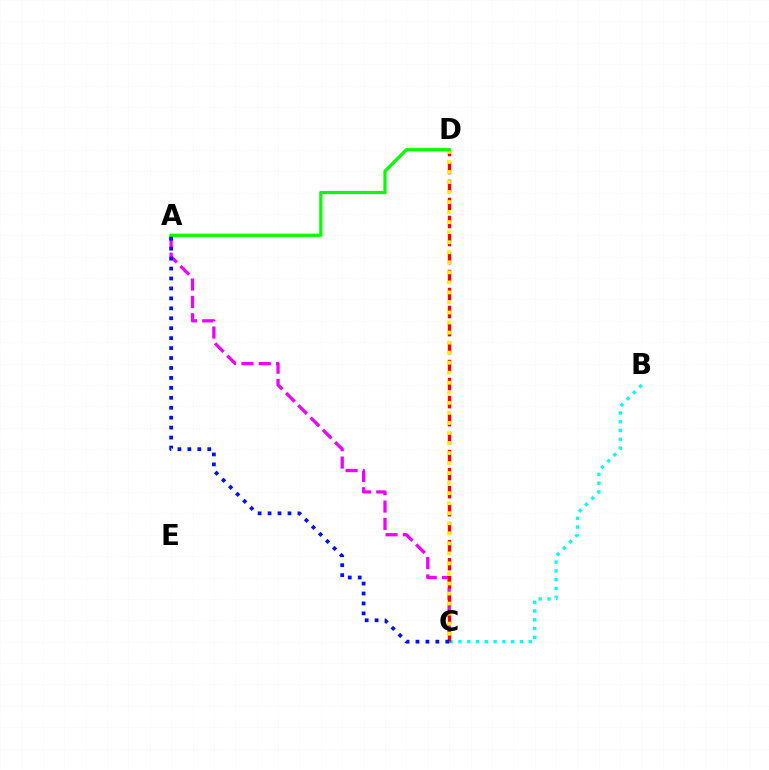{('A', 'C'): [{'color': '#ee00ff', 'line_style': 'dashed', 'thickness': 2.36}, {'color': '#0010ff', 'line_style': 'dotted', 'thickness': 2.7}], ('B', 'C'): [{'color': '#00fff6', 'line_style': 'dotted', 'thickness': 2.39}], ('C', 'D'): [{'color': '#ff0000', 'line_style': 'dashed', 'thickness': 2.45}, {'color': '#fcf500', 'line_style': 'dotted', 'thickness': 2.73}], ('A', 'D'): [{'color': '#08ff00', 'line_style': 'solid', 'thickness': 2.34}]}